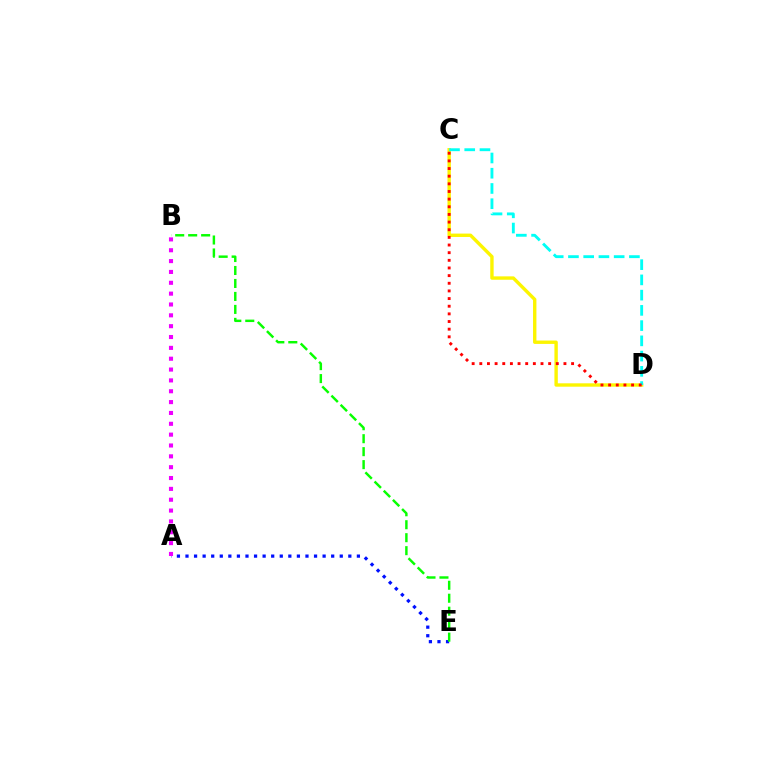{('C', 'D'): [{'color': '#fcf500', 'line_style': 'solid', 'thickness': 2.44}, {'color': '#00fff6', 'line_style': 'dashed', 'thickness': 2.07}, {'color': '#ff0000', 'line_style': 'dotted', 'thickness': 2.08}], ('A', 'E'): [{'color': '#0010ff', 'line_style': 'dotted', 'thickness': 2.33}], ('A', 'B'): [{'color': '#ee00ff', 'line_style': 'dotted', 'thickness': 2.95}], ('B', 'E'): [{'color': '#08ff00', 'line_style': 'dashed', 'thickness': 1.76}]}